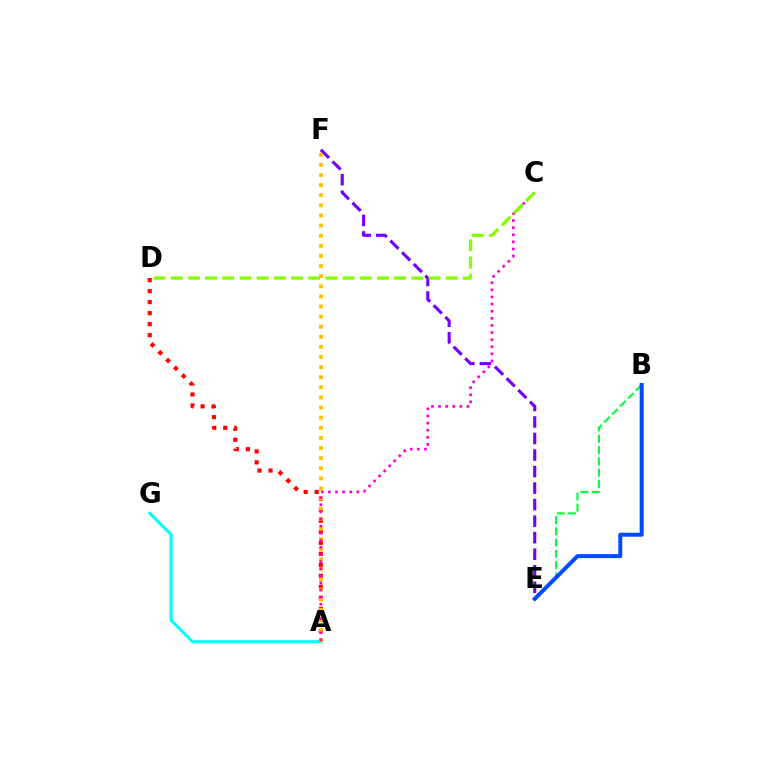{('A', 'D'): [{'color': '#ff0000', 'line_style': 'dotted', 'thickness': 2.99}], ('A', 'G'): [{'color': '#00fff6', 'line_style': 'solid', 'thickness': 2.19}], ('E', 'F'): [{'color': '#7200ff', 'line_style': 'dashed', 'thickness': 2.25}], ('B', 'E'): [{'color': '#00ff39', 'line_style': 'dashed', 'thickness': 1.53}, {'color': '#004bff', 'line_style': 'solid', 'thickness': 2.86}], ('A', 'F'): [{'color': '#ffbd00', 'line_style': 'dotted', 'thickness': 2.75}], ('A', 'C'): [{'color': '#ff00cf', 'line_style': 'dotted', 'thickness': 1.93}], ('C', 'D'): [{'color': '#84ff00', 'line_style': 'dashed', 'thickness': 2.34}]}